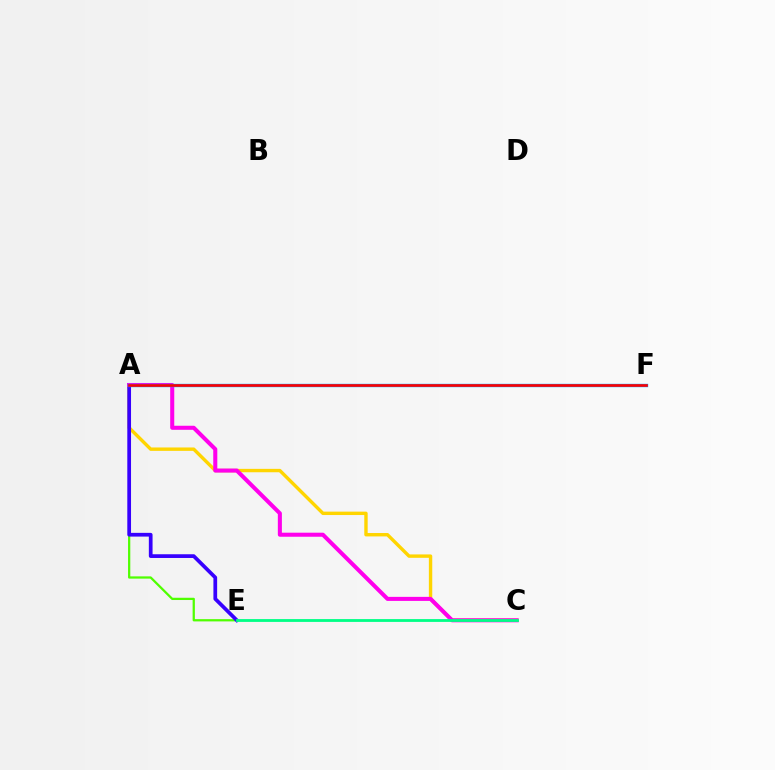{('A', 'C'): [{'color': '#ffd500', 'line_style': 'solid', 'thickness': 2.44}, {'color': '#ff00ed', 'line_style': 'solid', 'thickness': 2.92}], ('A', 'E'): [{'color': '#4fff00', 'line_style': 'solid', 'thickness': 1.62}, {'color': '#3700ff', 'line_style': 'solid', 'thickness': 2.68}], ('A', 'F'): [{'color': '#009eff', 'line_style': 'solid', 'thickness': 2.41}, {'color': '#ff0000', 'line_style': 'solid', 'thickness': 1.88}], ('C', 'E'): [{'color': '#00ff86', 'line_style': 'solid', 'thickness': 2.03}]}